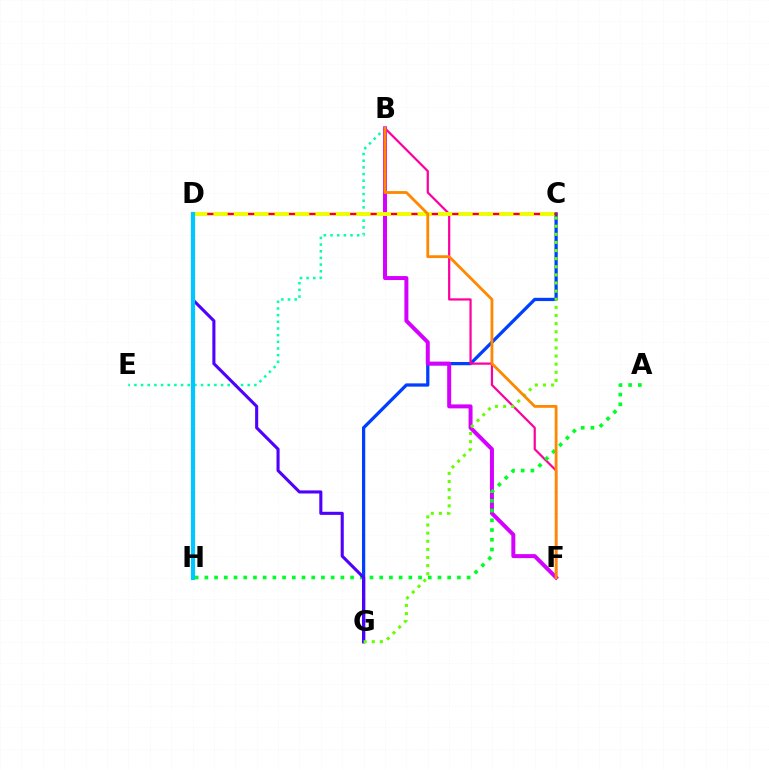{('B', 'E'): [{'color': '#00ffaf', 'line_style': 'dotted', 'thickness': 1.81}], ('C', 'G'): [{'color': '#003fff', 'line_style': 'solid', 'thickness': 2.34}, {'color': '#66ff00', 'line_style': 'dotted', 'thickness': 2.21}], ('B', 'F'): [{'color': '#ff00a0', 'line_style': 'solid', 'thickness': 1.6}, {'color': '#d600ff', 'line_style': 'solid', 'thickness': 2.86}, {'color': '#ff8800', 'line_style': 'solid', 'thickness': 2.03}], ('A', 'H'): [{'color': '#00ff27', 'line_style': 'dotted', 'thickness': 2.64}], ('D', 'G'): [{'color': '#4f00ff', 'line_style': 'solid', 'thickness': 2.22}], ('C', 'D'): [{'color': '#ff0000', 'line_style': 'solid', 'thickness': 1.75}, {'color': '#eeff00', 'line_style': 'dashed', 'thickness': 2.77}], ('D', 'H'): [{'color': '#00c7ff', 'line_style': 'solid', 'thickness': 2.99}]}